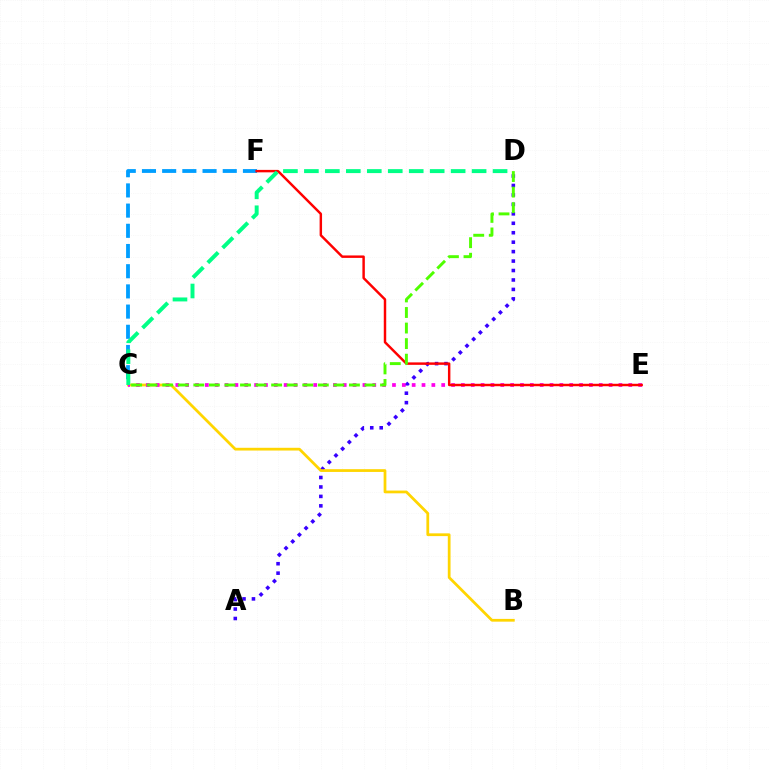{('C', 'F'): [{'color': '#009eff', 'line_style': 'dashed', 'thickness': 2.74}], ('A', 'D'): [{'color': '#3700ff', 'line_style': 'dotted', 'thickness': 2.57}], ('B', 'C'): [{'color': '#ffd500', 'line_style': 'solid', 'thickness': 1.98}], ('C', 'E'): [{'color': '#ff00ed', 'line_style': 'dotted', 'thickness': 2.68}], ('E', 'F'): [{'color': '#ff0000', 'line_style': 'solid', 'thickness': 1.76}], ('C', 'D'): [{'color': '#4fff00', 'line_style': 'dashed', 'thickness': 2.11}, {'color': '#00ff86', 'line_style': 'dashed', 'thickness': 2.85}]}